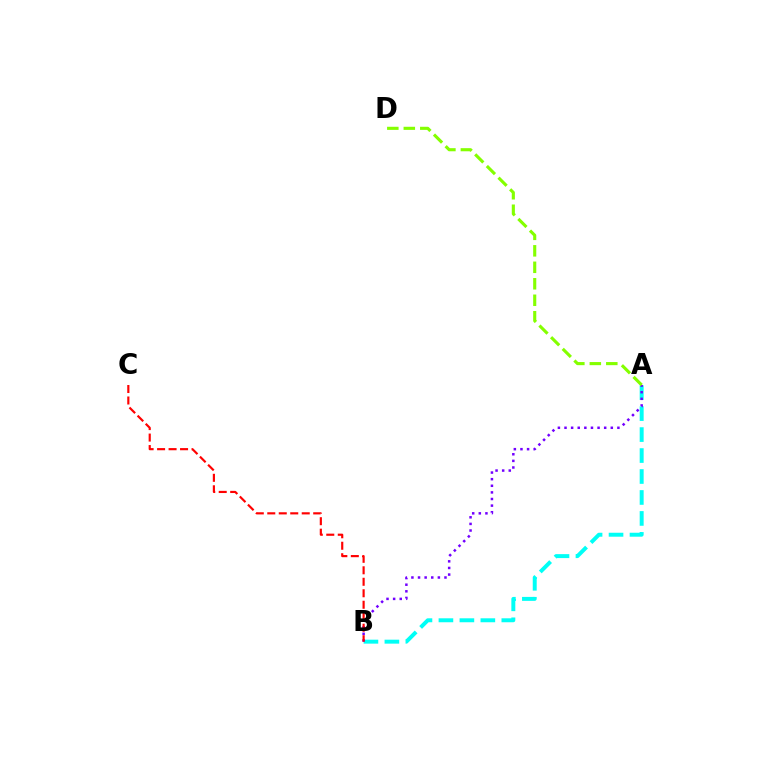{('A', 'B'): [{'color': '#00fff6', 'line_style': 'dashed', 'thickness': 2.85}, {'color': '#7200ff', 'line_style': 'dotted', 'thickness': 1.8}], ('B', 'C'): [{'color': '#ff0000', 'line_style': 'dashed', 'thickness': 1.56}], ('A', 'D'): [{'color': '#84ff00', 'line_style': 'dashed', 'thickness': 2.24}]}